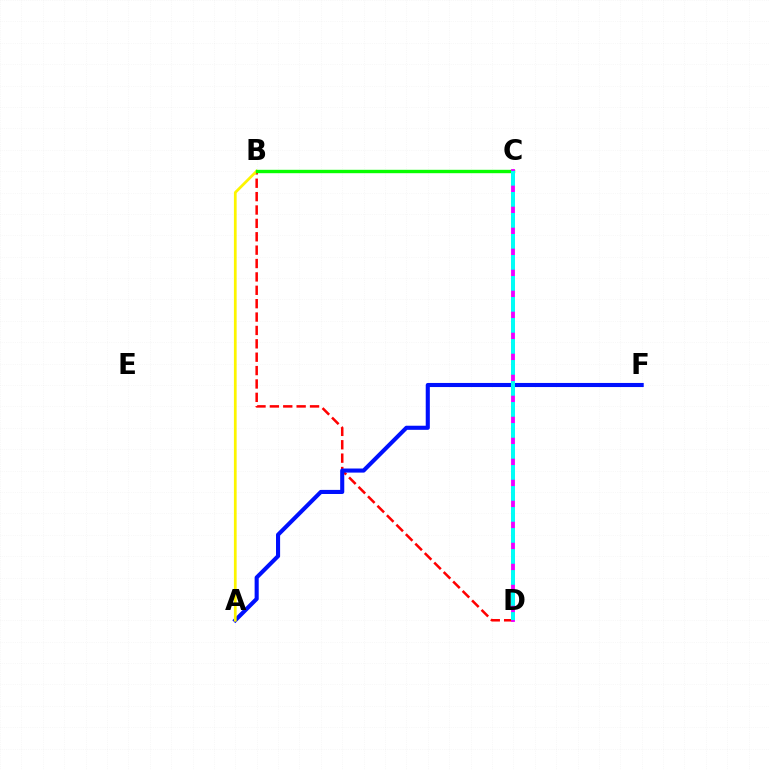{('B', 'D'): [{'color': '#ff0000', 'line_style': 'dashed', 'thickness': 1.82}], ('A', 'F'): [{'color': '#0010ff', 'line_style': 'solid', 'thickness': 2.95}], ('A', 'B'): [{'color': '#fcf500', 'line_style': 'solid', 'thickness': 1.97}], ('B', 'C'): [{'color': '#08ff00', 'line_style': 'solid', 'thickness': 2.44}], ('C', 'D'): [{'color': '#ee00ff', 'line_style': 'solid', 'thickness': 2.77}, {'color': '#00fff6', 'line_style': 'dashed', 'thickness': 2.85}]}